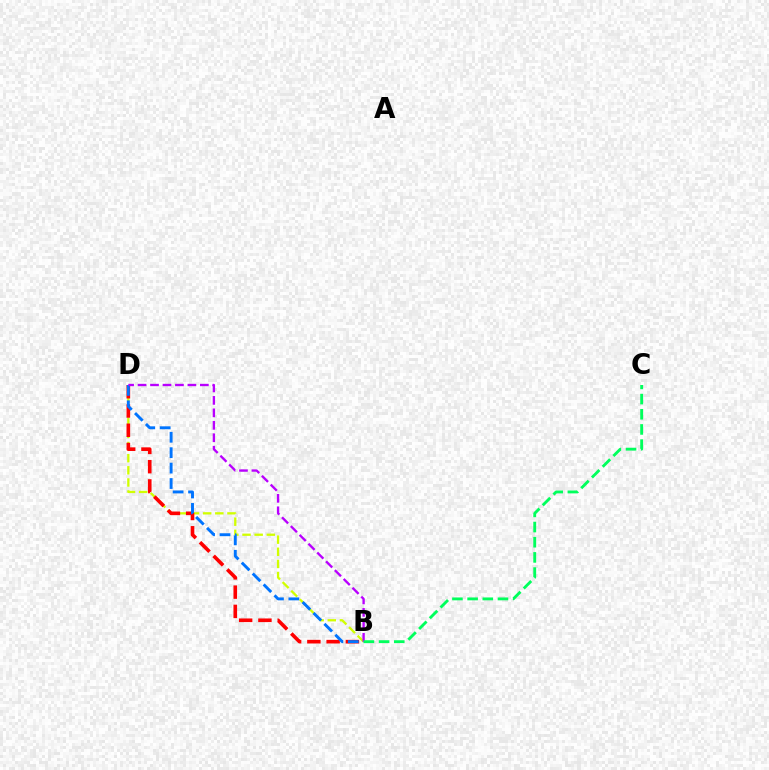{('B', 'D'): [{'color': '#d1ff00', 'line_style': 'dashed', 'thickness': 1.65}, {'color': '#ff0000', 'line_style': 'dashed', 'thickness': 2.62}, {'color': '#0074ff', 'line_style': 'dashed', 'thickness': 2.1}, {'color': '#b900ff', 'line_style': 'dashed', 'thickness': 1.69}], ('B', 'C'): [{'color': '#00ff5c', 'line_style': 'dashed', 'thickness': 2.06}]}